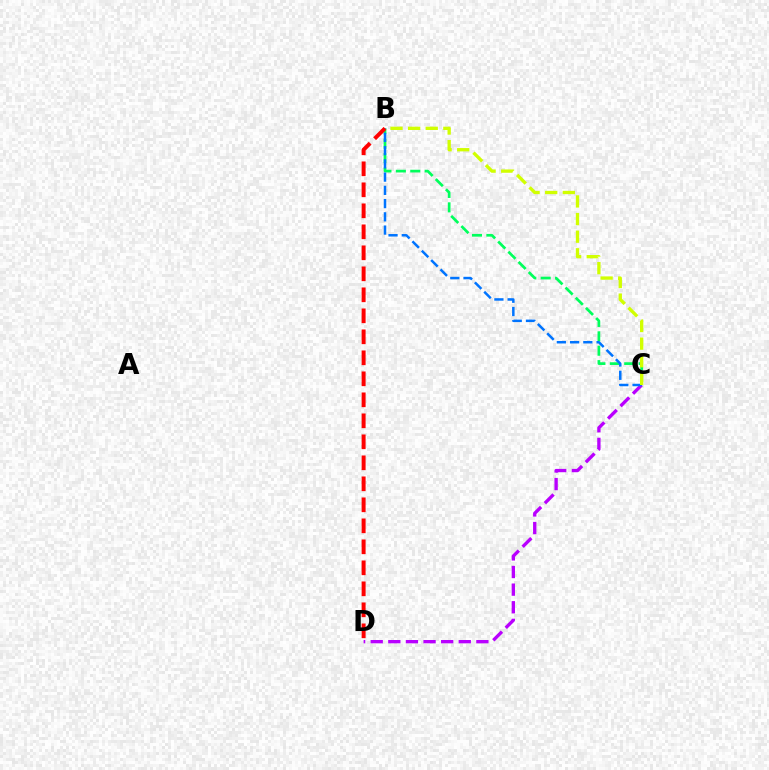{('C', 'D'): [{'color': '#b900ff', 'line_style': 'dashed', 'thickness': 2.39}], ('B', 'C'): [{'color': '#00ff5c', 'line_style': 'dashed', 'thickness': 1.96}, {'color': '#0074ff', 'line_style': 'dashed', 'thickness': 1.8}, {'color': '#d1ff00', 'line_style': 'dashed', 'thickness': 2.39}], ('B', 'D'): [{'color': '#ff0000', 'line_style': 'dashed', 'thickness': 2.85}]}